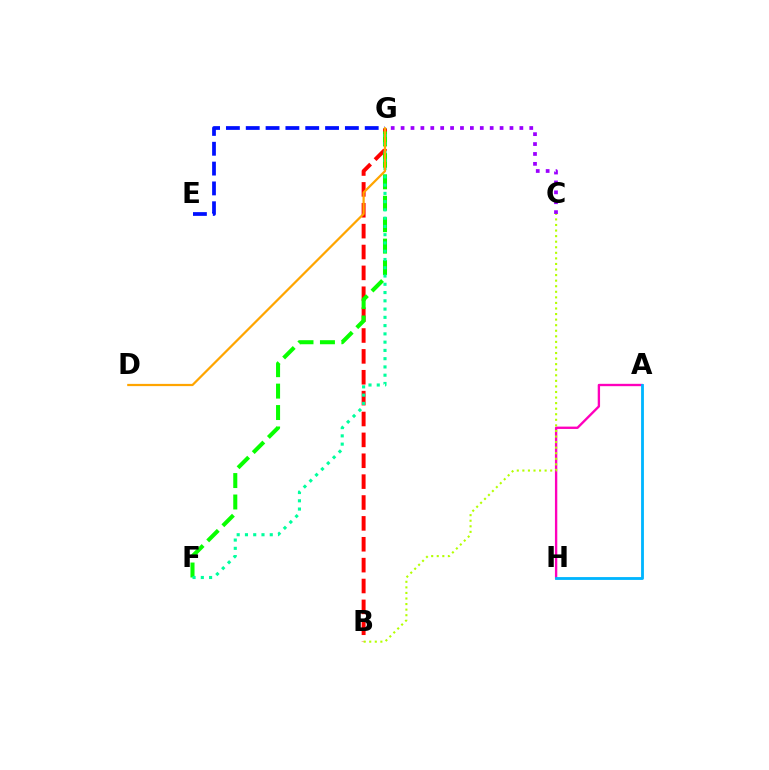{('A', 'H'): [{'color': '#ff00bd', 'line_style': 'solid', 'thickness': 1.69}, {'color': '#00b5ff', 'line_style': 'solid', 'thickness': 2.04}], ('C', 'G'): [{'color': '#9b00ff', 'line_style': 'dotted', 'thickness': 2.69}], ('B', 'G'): [{'color': '#ff0000', 'line_style': 'dashed', 'thickness': 2.84}], ('F', 'G'): [{'color': '#08ff00', 'line_style': 'dashed', 'thickness': 2.91}, {'color': '#00ff9d', 'line_style': 'dotted', 'thickness': 2.25}], ('E', 'G'): [{'color': '#0010ff', 'line_style': 'dashed', 'thickness': 2.69}], ('D', 'G'): [{'color': '#ffa500', 'line_style': 'solid', 'thickness': 1.6}], ('B', 'C'): [{'color': '#b3ff00', 'line_style': 'dotted', 'thickness': 1.51}]}